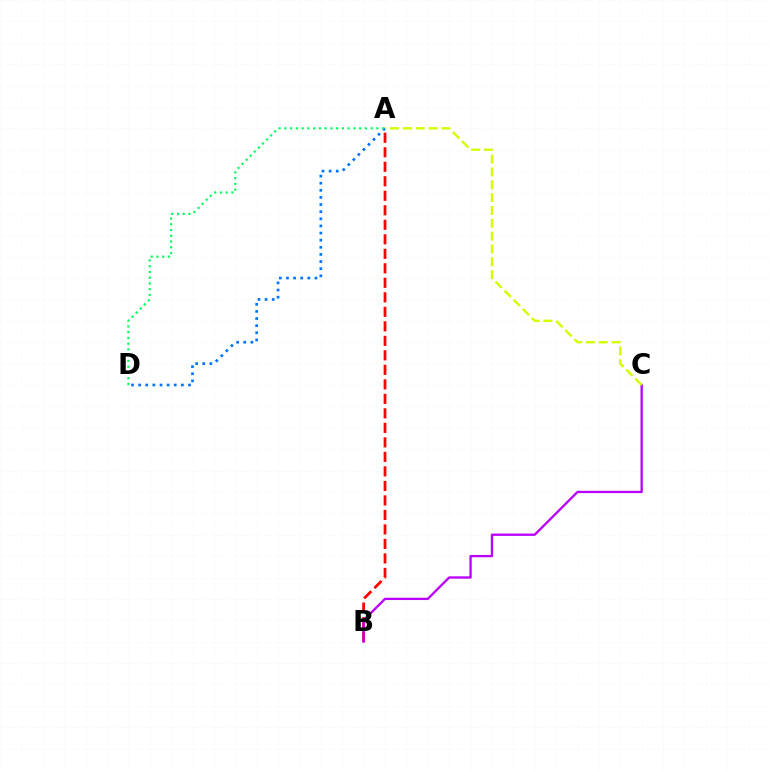{('A', 'D'): [{'color': '#0074ff', 'line_style': 'dotted', 'thickness': 1.94}, {'color': '#00ff5c', 'line_style': 'dotted', 'thickness': 1.56}], ('A', 'B'): [{'color': '#ff0000', 'line_style': 'dashed', 'thickness': 1.97}], ('B', 'C'): [{'color': '#b900ff', 'line_style': 'solid', 'thickness': 1.66}], ('A', 'C'): [{'color': '#d1ff00', 'line_style': 'dashed', 'thickness': 1.74}]}